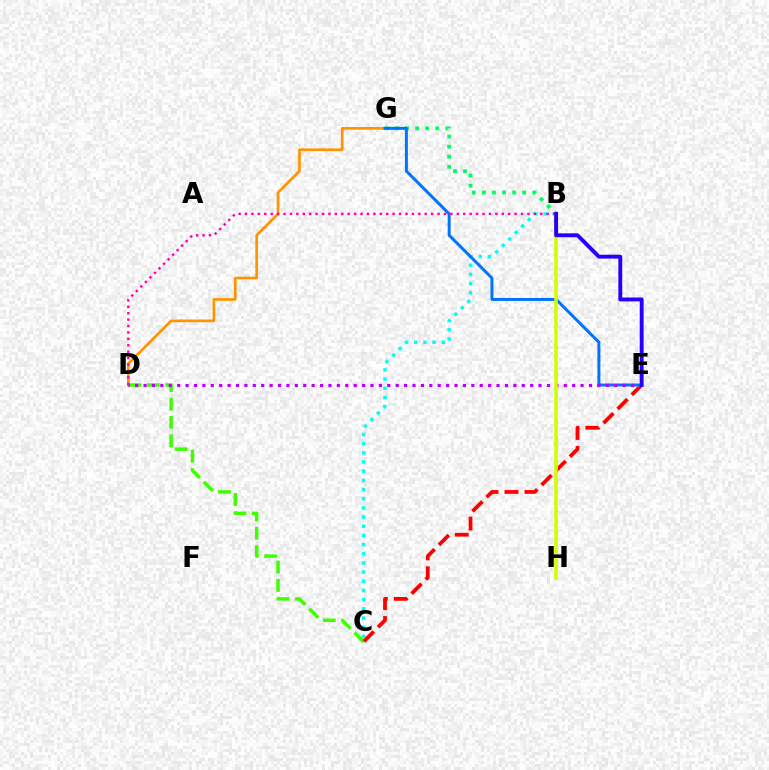{('B', 'C'): [{'color': '#00fff6', 'line_style': 'dotted', 'thickness': 2.49}], ('C', 'D'): [{'color': '#3dff00', 'line_style': 'dashed', 'thickness': 2.5}], ('C', 'E'): [{'color': '#ff0000', 'line_style': 'dashed', 'thickness': 2.72}], ('D', 'G'): [{'color': '#ff9400', 'line_style': 'solid', 'thickness': 1.93}], ('B', 'G'): [{'color': '#00ff5c', 'line_style': 'dotted', 'thickness': 2.74}], ('E', 'G'): [{'color': '#0074ff', 'line_style': 'solid', 'thickness': 2.14}], ('B', 'D'): [{'color': '#ff00ac', 'line_style': 'dotted', 'thickness': 1.74}], ('D', 'E'): [{'color': '#b900ff', 'line_style': 'dotted', 'thickness': 2.28}], ('B', 'H'): [{'color': '#d1ff00', 'line_style': 'solid', 'thickness': 2.55}], ('B', 'E'): [{'color': '#2500ff', 'line_style': 'solid', 'thickness': 2.8}]}